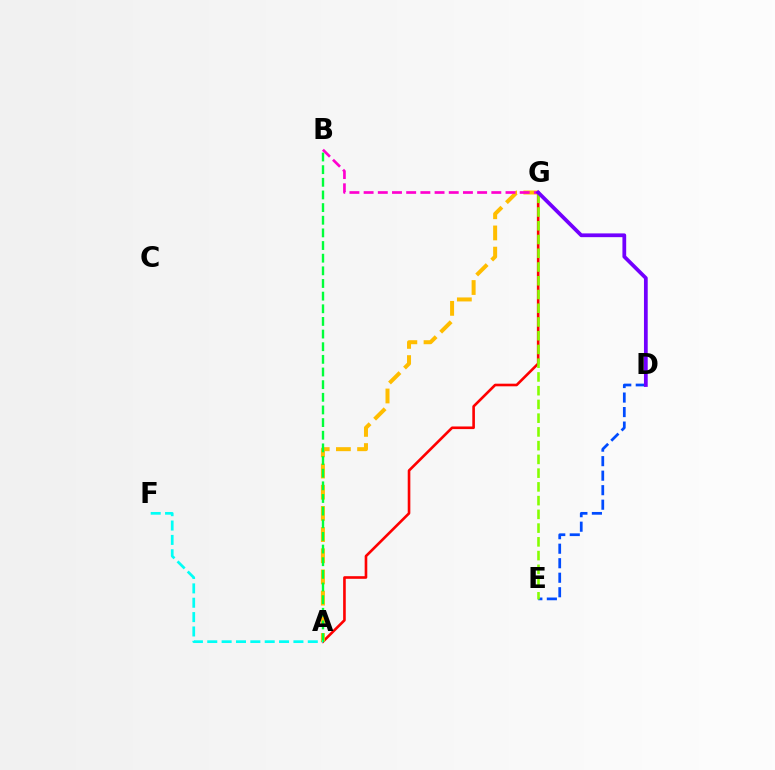{('A', 'G'): [{'color': '#ff0000', 'line_style': 'solid', 'thickness': 1.89}, {'color': '#ffbd00', 'line_style': 'dashed', 'thickness': 2.88}], ('D', 'E'): [{'color': '#004bff', 'line_style': 'dashed', 'thickness': 1.97}], ('B', 'G'): [{'color': '#ff00cf', 'line_style': 'dashed', 'thickness': 1.93}], ('A', 'B'): [{'color': '#00ff39', 'line_style': 'dashed', 'thickness': 1.72}], ('A', 'F'): [{'color': '#00fff6', 'line_style': 'dashed', 'thickness': 1.95}], ('E', 'G'): [{'color': '#84ff00', 'line_style': 'dashed', 'thickness': 1.87}], ('D', 'G'): [{'color': '#7200ff', 'line_style': 'solid', 'thickness': 2.7}]}